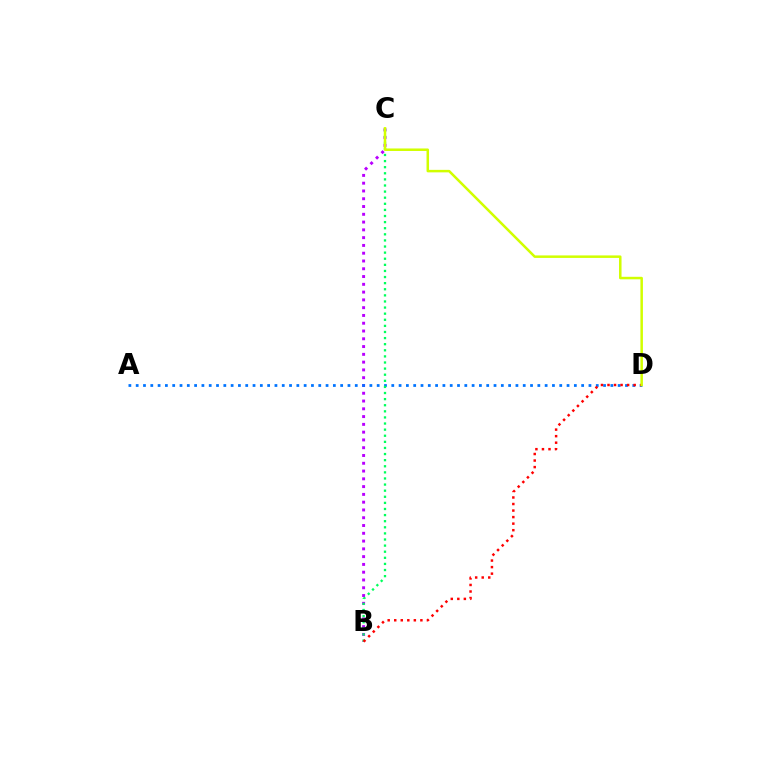{('B', 'C'): [{'color': '#b900ff', 'line_style': 'dotted', 'thickness': 2.11}, {'color': '#00ff5c', 'line_style': 'dotted', 'thickness': 1.66}], ('A', 'D'): [{'color': '#0074ff', 'line_style': 'dotted', 'thickness': 1.98}], ('B', 'D'): [{'color': '#ff0000', 'line_style': 'dotted', 'thickness': 1.78}], ('C', 'D'): [{'color': '#d1ff00', 'line_style': 'solid', 'thickness': 1.8}]}